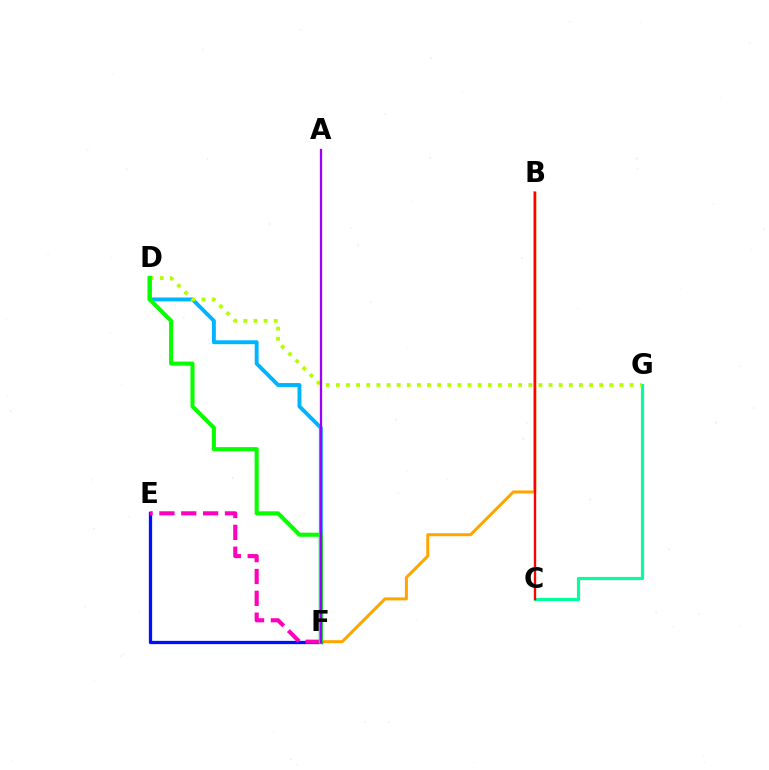{('C', 'G'): [{'color': '#00ff9d', 'line_style': 'solid', 'thickness': 2.27}], ('D', 'F'): [{'color': '#00b5ff', 'line_style': 'solid', 'thickness': 2.81}, {'color': '#08ff00', 'line_style': 'solid', 'thickness': 2.94}], ('B', 'F'): [{'color': '#ffa500', 'line_style': 'solid', 'thickness': 2.17}], ('D', 'G'): [{'color': '#b3ff00', 'line_style': 'dotted', 'thickness': 2.75}], ('B', 'C'): [{'color': '#ff0000', 'line_style': 'solid', 'thickness': 1.7}], ('E', 'F'): [{'color': '#0010ff', 'line_style': 'solid', 'thickness': 2.36}, {'color': '#ff00bd', 'line_style': 'dashed', 'thickness': 2.97}], ('A', 'F'): [{'color': '#9b00ff', 'line_style': 'solid', 'thickness': 1.64}]}